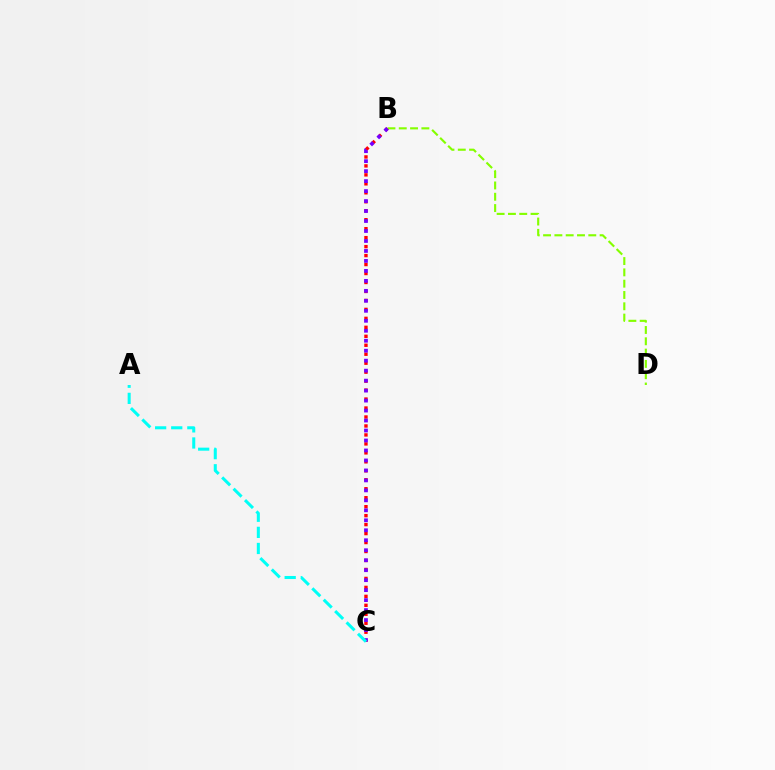{('B', 'D'): [{'color': '#84ff00', 'line_style': 'dashed', 'thickness': 1.54}], ('B', 'C'): [{'color': '#ff0000', 'line_style': 'dotted', 'thickness': 2.44}, {'color': '#7200ff', 'line_style': 'dotted', 'thickness': 2.71}], ('A', 'C'): [{'color': '#00fff6', 'line_style': 'dashed', 'thickness': 2.19}]}